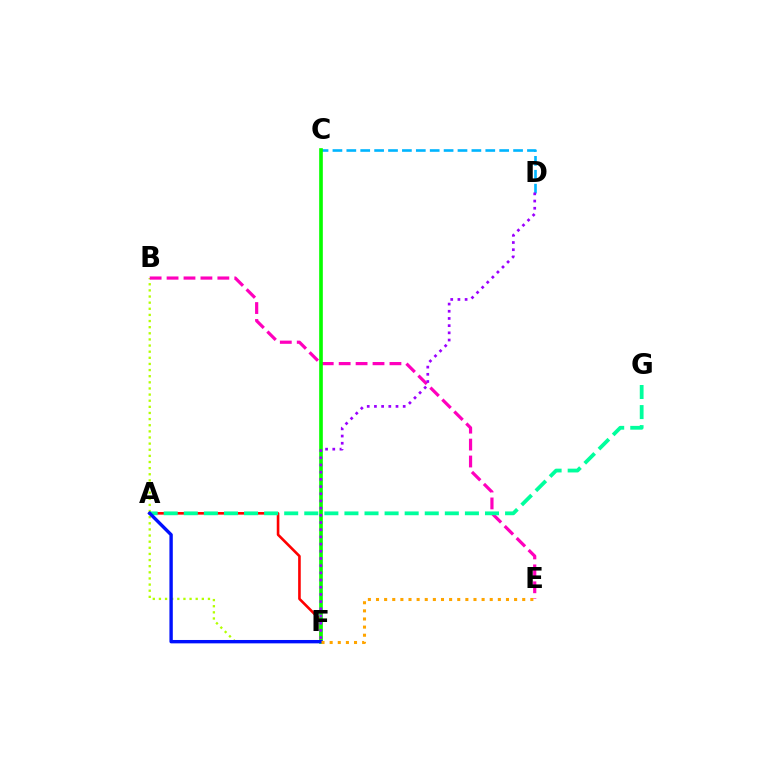{('B', 'F'): [{'color': '#b3ff00', 'line_style': 'dotted', 'thickness': 1.67}], ('A', 'F'): [{'color': '#ff0000', 'line_style': 'solid', 'thickness': 1.88}, {'color': '#0010ff', 'line_style': 'solid', 'thickness': 2.43}], ('C', 'D'): [{'color': '#00b5ff', 'line_style': 'dashed', 'thickness': 1.89}], ('B', 'E'): [{'color': '#ff00bd', 'line_style': 'dashed', 'thickness': 2.3}], ('A', 'G'): [{'color': '#00ff9d', 'line_style': 'dashed', 'thickness': 2.73}], ('C', 'F'): [{'color': '#08ff00', 'line_style': 'solid', 'thickness': 2.64}], ('E', 'F'): [{'color': '#ffa500', 'line_style': 'dotted', 'thickness': 2.21}], ('D', 'F'): [{'color': '#9b00ff', 'line_style': 'dotted', 'thickness': 1.95}]}